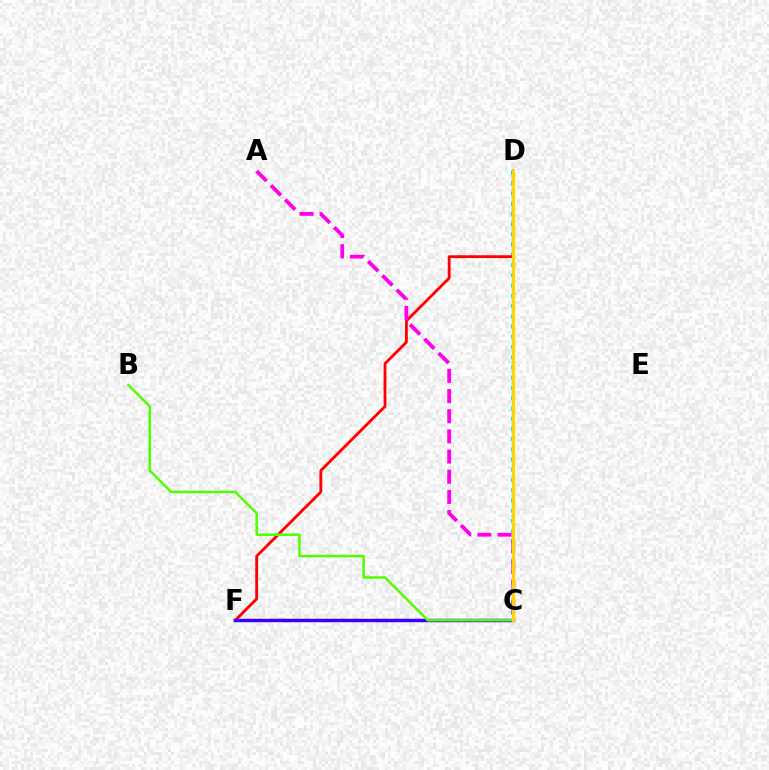{('C', 'D'): [{'color': '#00ff86', 'line_style': 'dotted', 'thickness': 2.78}, {'color': '#009eff', 'line_style': 'solid', 'thickness': 1.52}, {'color': '#ffd500', 'line_style': 'solid', 'thickness': 2.24}], ('D', 'F'): [{'color': '#ff0000', 'line_style': 'solid', 'thickness': 2.04}], ('A', 'C'): [{'color': '#ff00ed', 'line_style': 'dashed', 'thickness': 2.74}], ('C', 'F'): [{'color': '#3700ff', 'line_style': 'solid', 'thickness': 2.5}], ('B', 'C'): [{'color': '#4fff00', 'line_style': 'solid', 'thickness': 1.79}]}